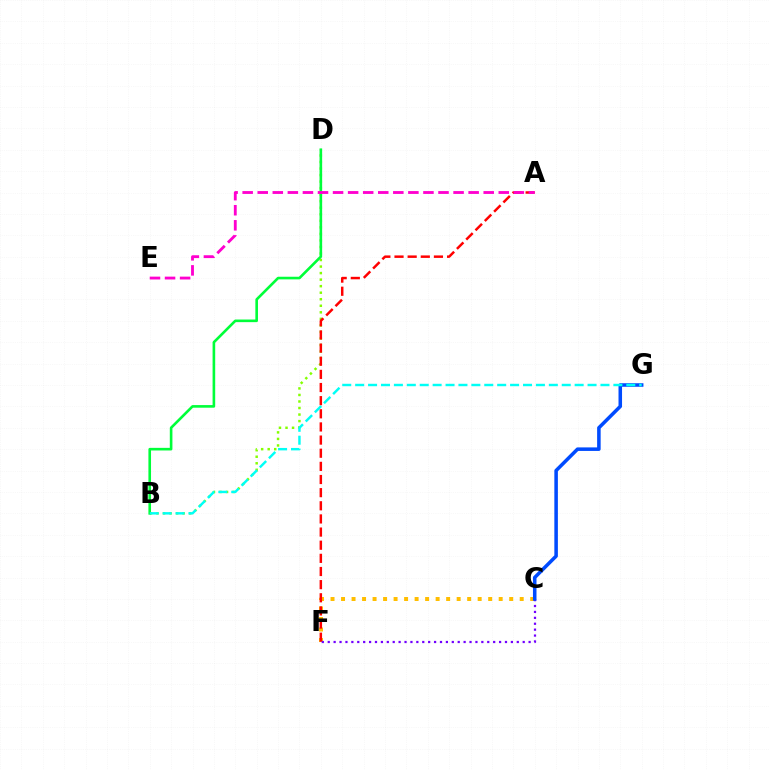{('C', 'F'): [{'color': '#ffbd00', 'line_style': 'dotted', 'thickness': 2.86}, {'color': '#7200ff', 'line_style': 'dotted', 'thickness': 1.61}], ('B', 'D'): [{'color': '#84ff00', 'line_style': 'dotted', 'thickness': 1.78}, {'color': '#00ff39', 'line_style': 'solid', 'thickness': 1.89}], ('A', 'F'): [{'color': '#ff0000', 'line_style': 'dashed', 'thickness': 1.79}], ('C', 'G'): [{'color': '#004bff', 'line_style': 'solid', 'thickness': 2.55}], ('B', 'G'): [{'color': '#00fff6', 'line_style': 'dashed', 'thickness': 1.75}], ('A', 'E'): [{'color': '#ff00cf', 'line_style': 'dashed', 'thickness': 2.05}]}